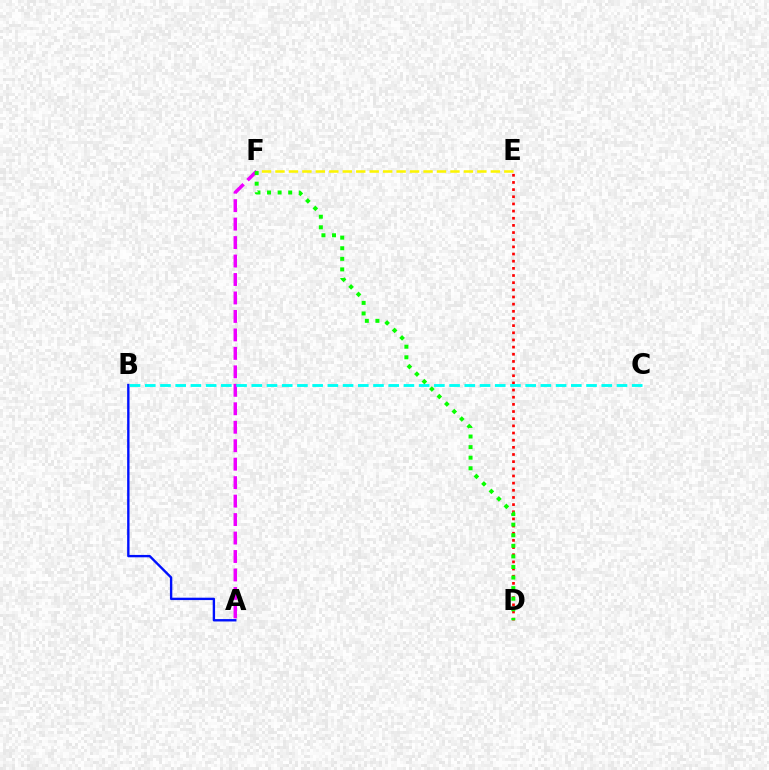{('A', 'B'): [{'color': '#0010ff', 'line_style': 'solid', 'thickness': 1.71}], ('E', 'F'): [{'color': '#fcf500', 'line_style': 'dashed', 'thickness': 1.83}], ('D', 'E'): [{'color': '#ff0000', 'line_style': 'dotted', 'thickness': 1.95}], ('A', 'F'): [{'color': '#ee00ff', 'line_style': 'dashed', 'thickness': 2.51}], ('B', 'C'): [{'color': '#00fff6', 'line_style': 'dashed', 'thickness': 2.07}], ('D', 'F'): [{'color': '#08ff00', 'line_style': 'dotted', 'thickness': 2.88}]}